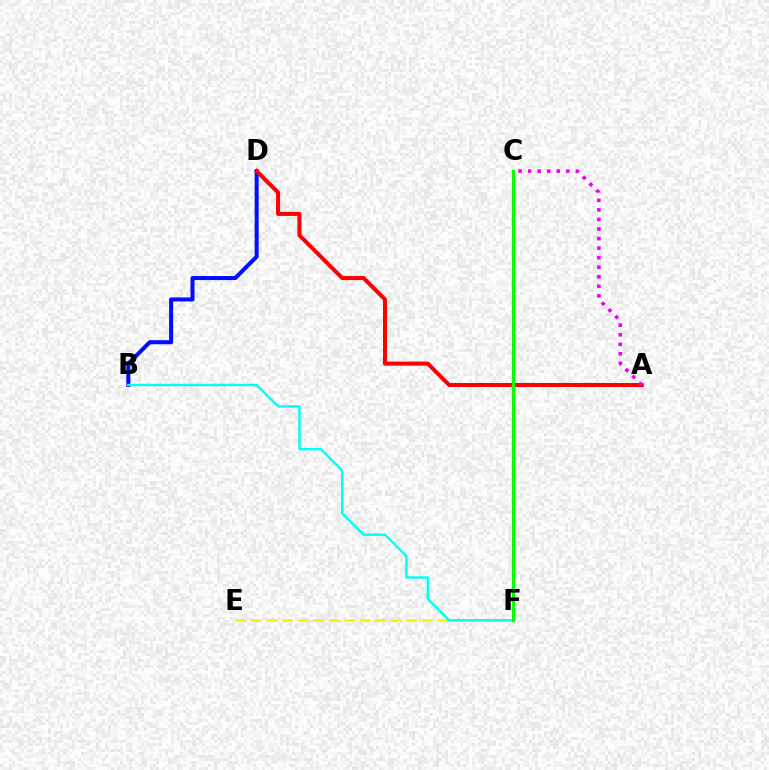{('B', 'D'): [{'color': '#0010ff', 'line_style': 'solid', 'thickness': 2.91}], ('E', 'F'): [{'color': '#fcf500', 'line_style': 'dashed', 'thickness': 2.11}], ('A', 'D'): [{'color': '#ff0000', 'line_style': 'solid', 'thickness': 2.91}], ('B', 'F'): [{'color': '#00fff6', 'line_style': 'solid', 'thickness': 1.73}], ('A', 'C'): [{'color': '#ee00ff', 'line_style': 'dotted', 'thickness': 2.59}], ('C', 'F'): [{'color': '#08ff00', 'line_style': 'solid', 'thickness': 2.33}]}